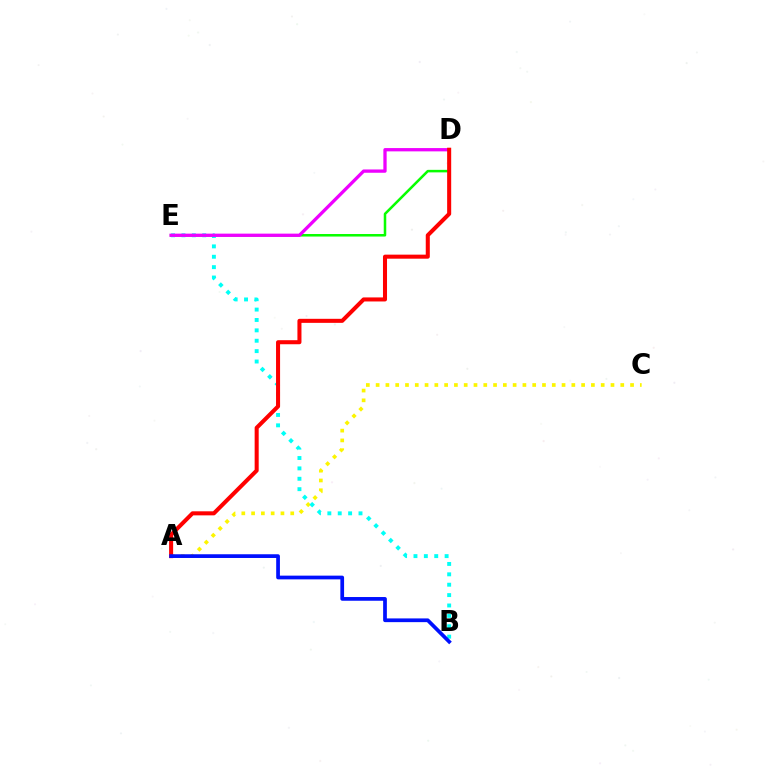{('A', 'C'): [{'color': '#fcf500', 'line_style': 'dotted', 'thickness': 2.66}], ('D', 'E'): [{'color': '#08ff00', 'line_style': 'solid', 'thickness': 1.82}, {'color': '#ee00ff', 'line_style': 'solid', 'thickness': 2.37}], ('B', 'E'): [{'color': '#00fff6', 'line_style': 'dotted', 'thickness': 2.82}], ('A', 'D'): [{'color': '#ff0000', 'line_style': 'solid', 'thickness': 2.91}], ('A', 'B'): [{'color': '#0010ff', 'line_style': 'solid', 'thickness': 2.68}]}